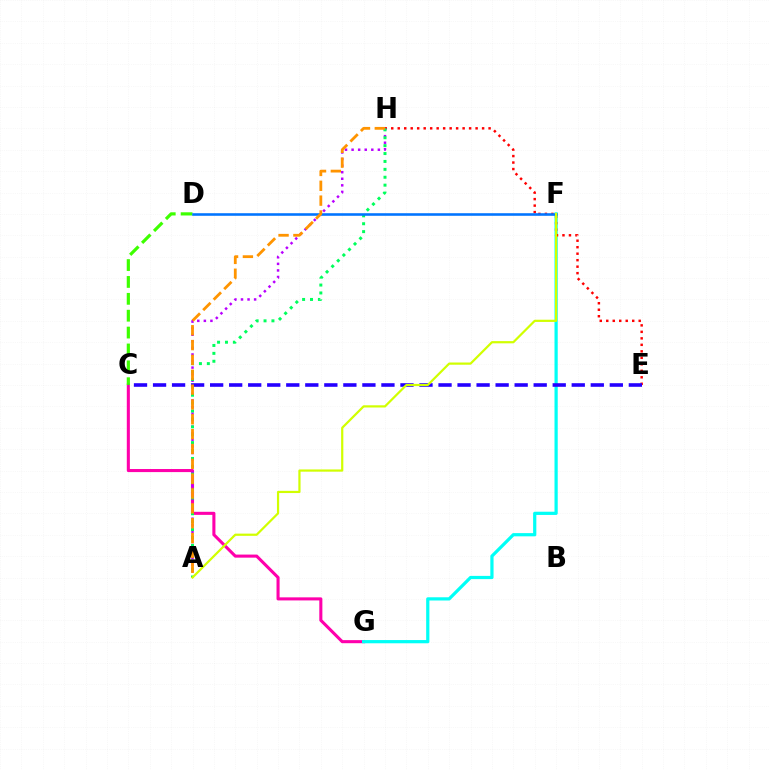{('C', 'G'): [{'color': '#ff00ac', 'line_style': 'solid', 'thickness': 2.22}], ('F', 'G'): [{'color': '#00fff6', 'line_style': 'solid', 'thickness': 2.32}], ('E', 'H'): [{'color': '#ff0000', 'line_style': 'dotted', 'thickness': 1.76}], ('A', 'H'): [{'color': '#b900ff', 'line_style': 'dotted', 'thickness': 1.78}, {'color': '#00ff5c', 'line_style': 'dotted', 'thickness': 2.15}, {'color': '#ff9400', 'line_style': 'dashed', 'thickness': 2.02}], ('C', 'D'): [{'color': '#3dff00', 'line_style': 'dashed', 'thickness': 2.29}], ('D', 'F'): [{'color': '#0074ff', 'line_style': 'solid', 'thickness': 1.86}], ('C', 'E'): [{'color': '#2500ff', 'line_style': 'dashed', 'thickness': 2.59}], ('A', 'F'): [{'color': '#d1ff00', 'line_style': 'solid', 'thickness': 1.59}]}